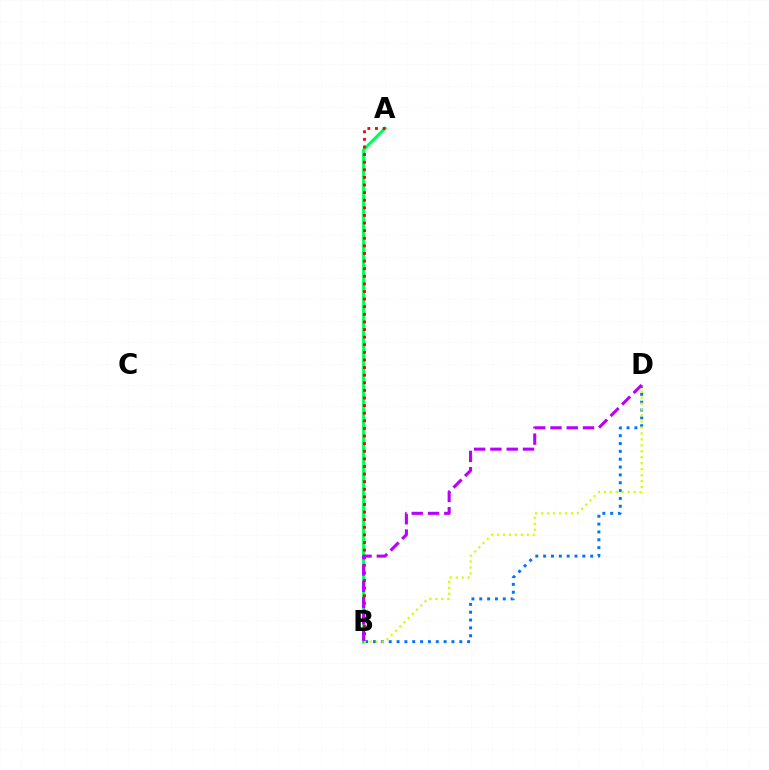{('A', 'B'): [{'color': '#00ff5c', 'line_style': 'solid', 'thickness': 2.21}, {'color': '#ff0000', 'line_style': 'dotted', 'thickness': 2.07}], ('B', 'D'): [{'color': '#0074ff', 'line_style': 'dotted', 'thickness': 2.13}, {'color': '#d1ff00', 'line_style': 'dotted', 'thickness': 1.62}, {'color': '#b900ff', 'line_style': 'dashed', 'thickness': 2.21}]}